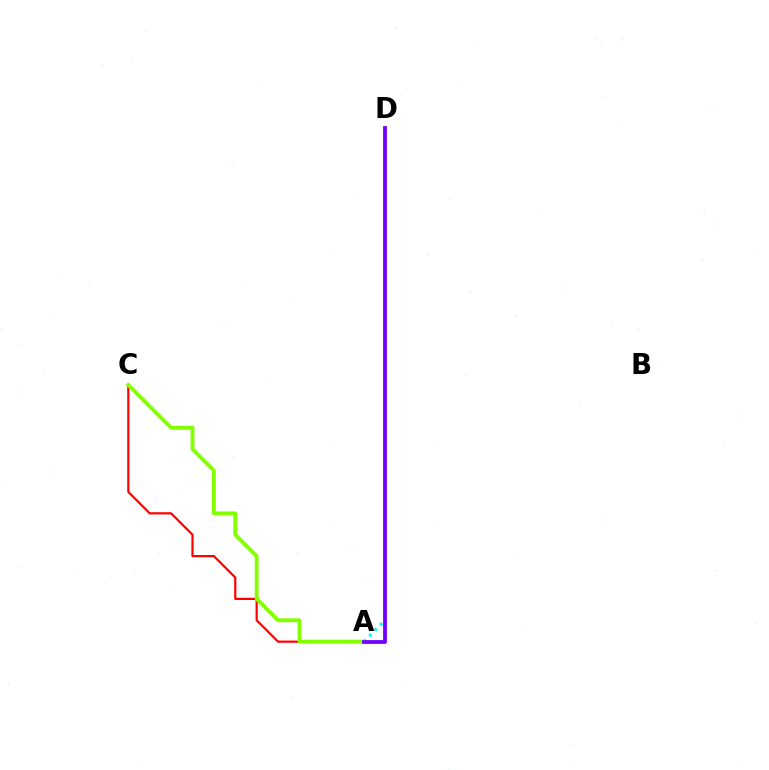{('A', 'C'): [{'color': '#ff0000', 'line_style': 'solid', 'thickness': 1.6}, {'color': '#84ff00', 'line_style': 'solid', 'thickness': 2.78}], ('A', 'D'): [{'color': '#00fff6', 'line_style': 'dotted', 'thickness': 2.12}, {'color': '#7200ff', 'line_style': 'solid', 'thickness': 2.73}]}